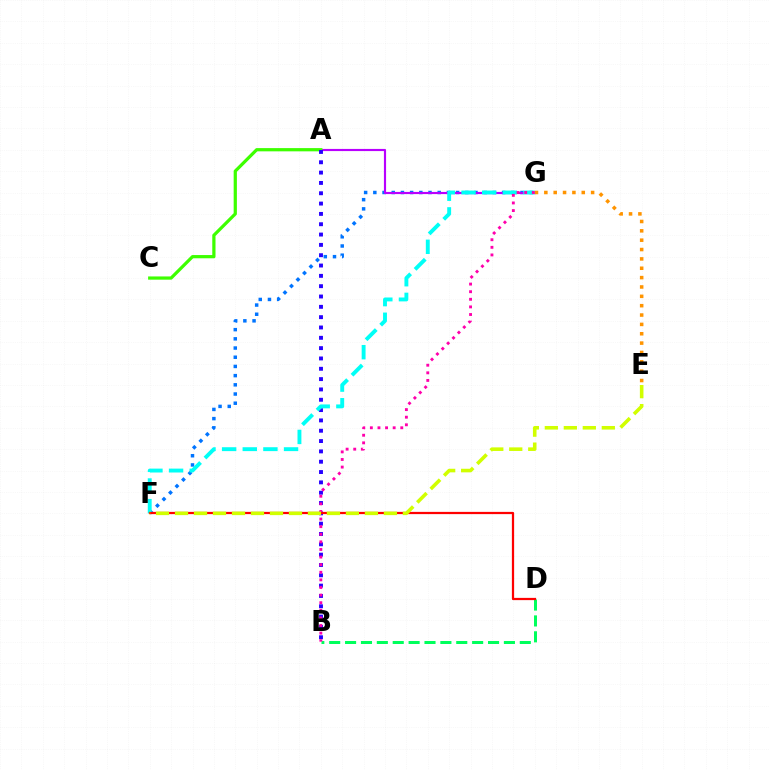{('F', 'G'): [{'color': '#0074ff', 'line_style': 'dotted', 'thickness': 2.5}, {'color': '#00fff6', 'line_style': 'dashed', 'thickness': 2.8}], ('B', 'D'): [{'color': '#00ff5c', 'line_style': 'dashed', 'thickness': 2.16}], ('A', 'G'): [{'color': '#b900ff', 'line_style': 'solid', 'thickness': 1.55}], ('A', 'C'): [{'color': '#3dff00', 'line_style': 'solid', 'thickness': 2.33}], ('A', 'B'): [{'color': '#2500ff', 'line_style': 'dotted', 'thickness': 2.81}], ('E', 'G'): [{'color': '#ff9400', 'line_style': 'dotted', 'thickness': 2.54}], ('B', 'G'): [{'color': '#ff00ac', 'line_style': 'dotted', 'thickness': 2.07}], ('D', 'F'): [{'color': '#ff0000', 'line_style': 'solid', 'thickness': 1.61}], ('E', 'F'): [{'color': '#d1ff00', 'line_style': 'dashed', 'thickness': 2.58}]}